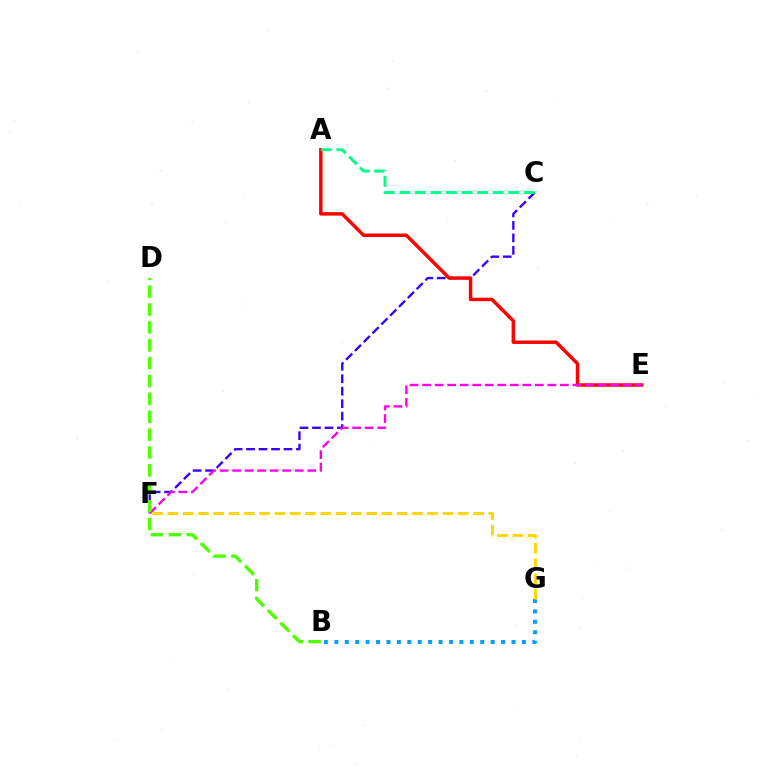{('C', 'F'): [{'color': '#3700ff', 'line_style': 'dashed', 'thickness': 1.69}], ('B', 'G'): [{'color': '#009eff', 'line_style': 'dotted', 'thickness': 2.83}], ('A', 'E'): [{'color': '#ff0000', 'line_style': 'solid', 'thickness': 2.49}], ('E', 'F'): [{'color': '#ff00ed', 'line_style': 'dashed', 'thickness': 1.7}], ('A', 'C'): [{'color': '#00ff86', 'line_style': 'dashed', 'thickness': 2.11}], ('F', 'G'): [{'color': '#ffd500', 'line_style': 'dashed', 'thickness': 2.08}], ('B', 'D'): [{'color': '#4fff00', 'line_style': 'dashed', 'thickness': 2.43}]}